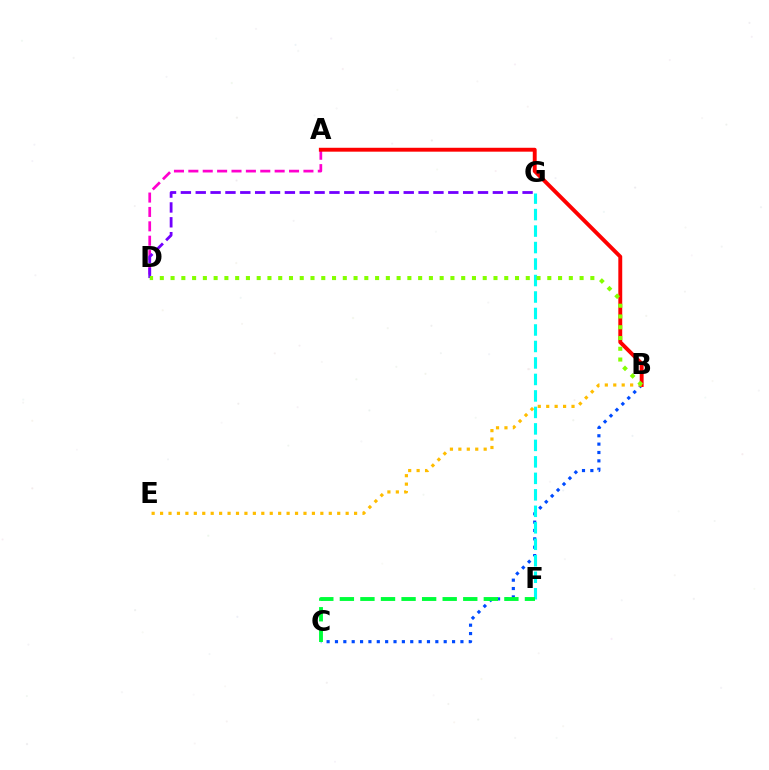{('B', 'C'): [{'color': '#004bff', 'line_style': 'dotted', 'thickness': 2.27}], ('F', 'G'): [{'color': '#00fff6', 'line_style': 'dashed', 'thickness': 2.24}], ('A', 'D'): [{'color': '#ff00cf', 'line_style': 'dashed', 'thickness': 1.95}], ('D', 'G'): [{'color': '#7200ff', 'line_style': 'dashed', 'thickness': 2.02}], ('A', 'B'): [{'color': '#ff0000', 'line_style': 'solid', 'thickness': 2.81}], ('B', 'E'): [{'color': '#ffbd00', 'line_style': 'dotted', 'thickness': 2.29}], ('C', 'F'): [{'color': '#00ff39', 'line_style': 'dashed', 'thickness': 2.79}], ('B', 'D'): [{'color': '#84ff00', 'line_style': 'dotted', 'thickness': 2.92}]}